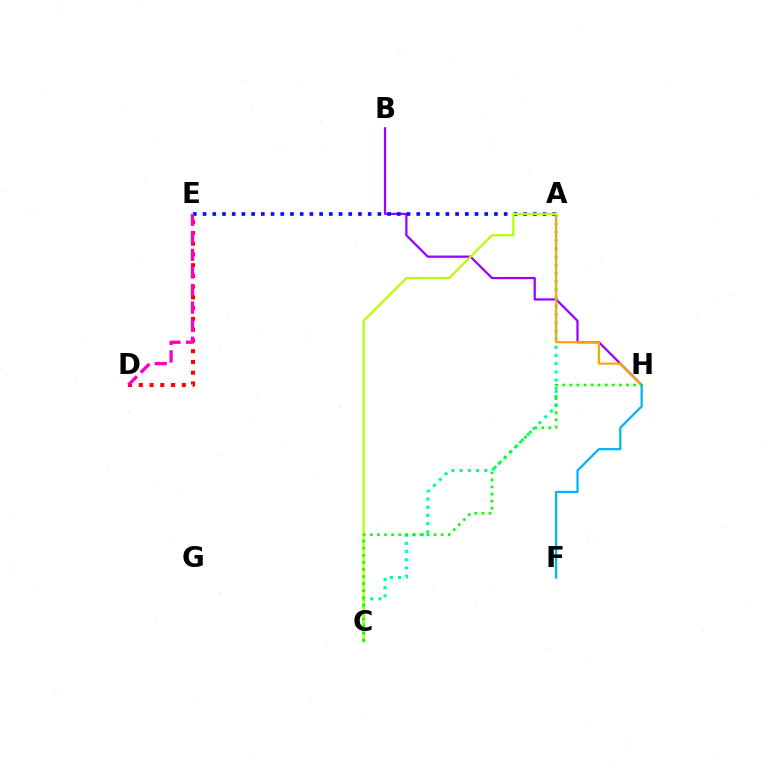{('B', 'H'): [{'color': '#9b00ff', 'line_style': 'solid', 'thickness': 1.62}], ('D', 'E'): [{'color': '#ff0000', 'line_style': 'dotted', 'thickness': 2.92}, {'color': '#ff00bd', 'line_style': 'dashed', 'thickness': 2.39}], ('A', 'E'): [{'color': '#0010ff', 'line_style': 'dotted', 'thickness': 2.64}], ('A', 'C'): [{'color': '#00ff9d', 'line_style': 'dotted', 'thickness': 2.23}, {'color': '#b3ff00', 'line_style': 'solid', 'thickness': 1.55}], ('A', 'H'): [{'color': '#ffa500', 'line_style': 'solid', 'thickness': 1.57}], ('F', 'H'): [{'color': '#00b5ff', 'line_style': 'solid', 'thickness': 1.62}], ('C', 'H'): [{'color': '#08ff00', 'line_style': 'dotted', 'thickness': 1.92}]}